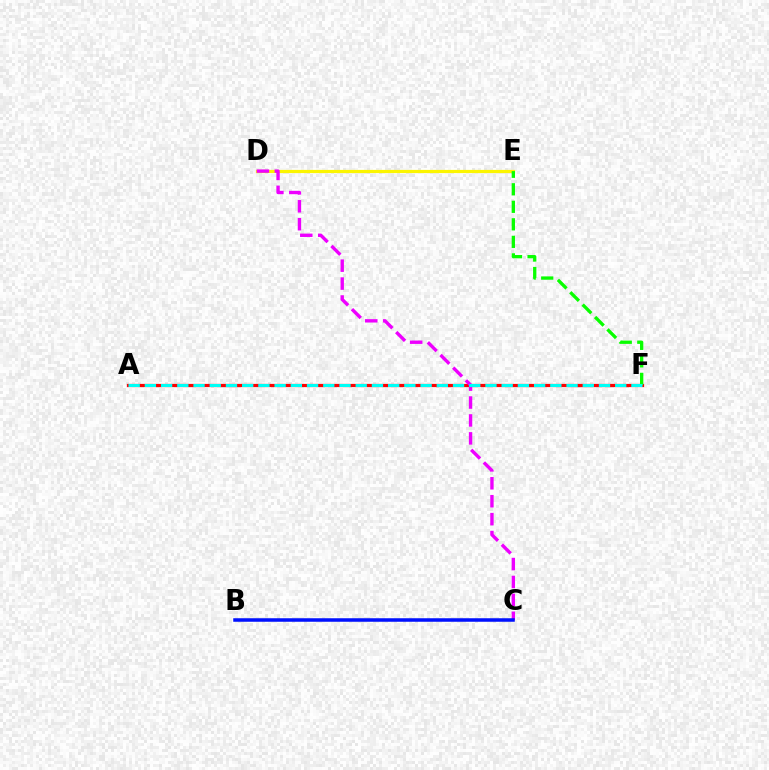{('D', 'E'): [{'color': '#fcf500', 'line_style': 'solid', 'thickness': 2.31}], ('A', 'F'): [{'color': '#ff0000', 'line_style': 'solid', 'thickness': 2.31}, {'color': '#00fff6', 'line_style': 'dashed', 'thickness': 2.2}], ('C', 'D'): [{'color': '#ee00ff', 'line_style': 'dashed', 'thickness': 2.43}], ('E', 'F'): [{'color': '#08ff00', 'line_style': 'dashed', 'thickness': 2.38}], ('B', 'C'): [{'color': '#0010ff', 'line_style': 'solid', 'thickness': 2.53}]}